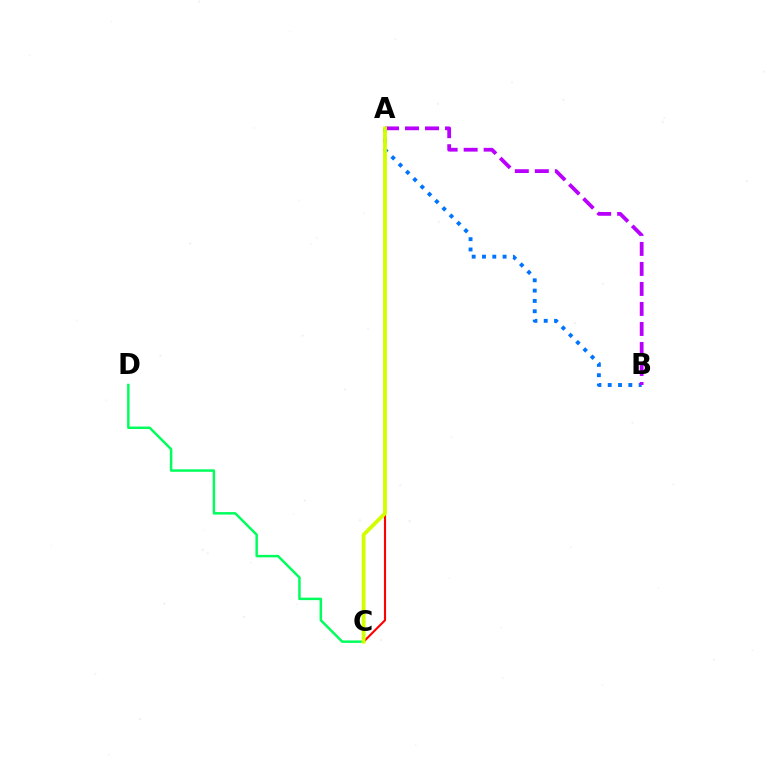{('A', 'C'): [{'color': '#ff0000', 'line_style': 'solid', 'thickness': 1.53}, {'color': '#d1ff00', 'line_style': 'solid', 'thickness': 2.73}], ('C', 'D'): [{'color': '#00ff5c', 'line_style': 'solid', 'thickness': 1.78}], ('A', 'B'): [{'color': '#0074ff', 'line_style': 'dotted', 'thickness': 2.8}, {'color': '#b900ff', 'line_style': 'dashed', 'thickness': 2.72}]}